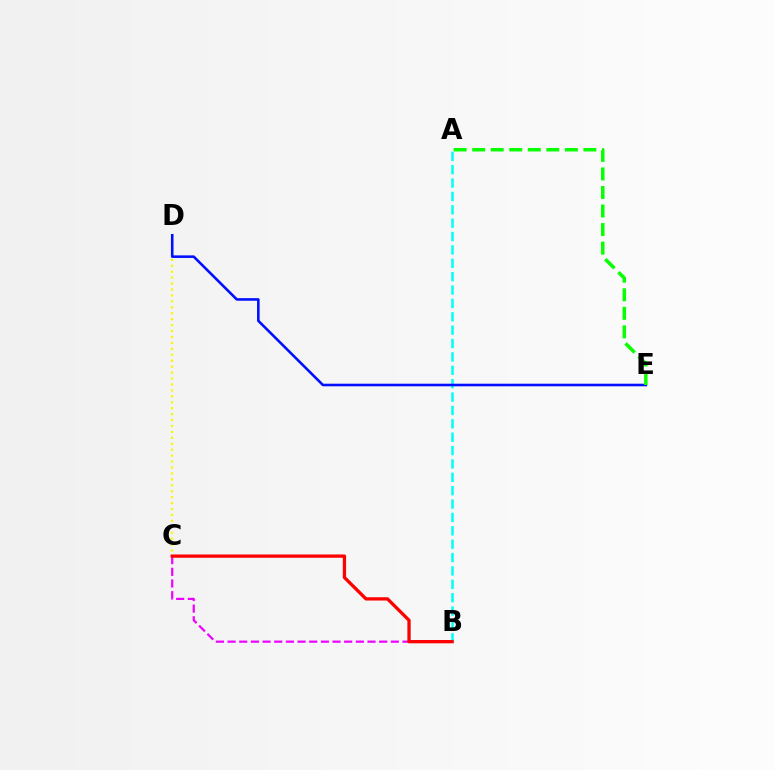{('C', 'D'): [{'color': '#fcf500', 'line_style': 'dotted', 'thickness': 1.61}], ('A', 'B'): [{'color': '#00fff6', 'line_style': 'dashed', 'thickness': 1.82}], ('D', 'E'): [{'color': '#0010ff', 'line_style': 'solid', 'thickness': 1.86}], ('B', 'C'): [{'color': '#ee00ff', 'line_style': 'dashed', 'thickness': 1.58}, {'color': '#ff0000', 'line_style': 'solid', 'thickness': 2.37}], ('A', 'E'): [{'color': '#08ff00', 'line_style': 'dashed', 'thickness': 2.52}]}